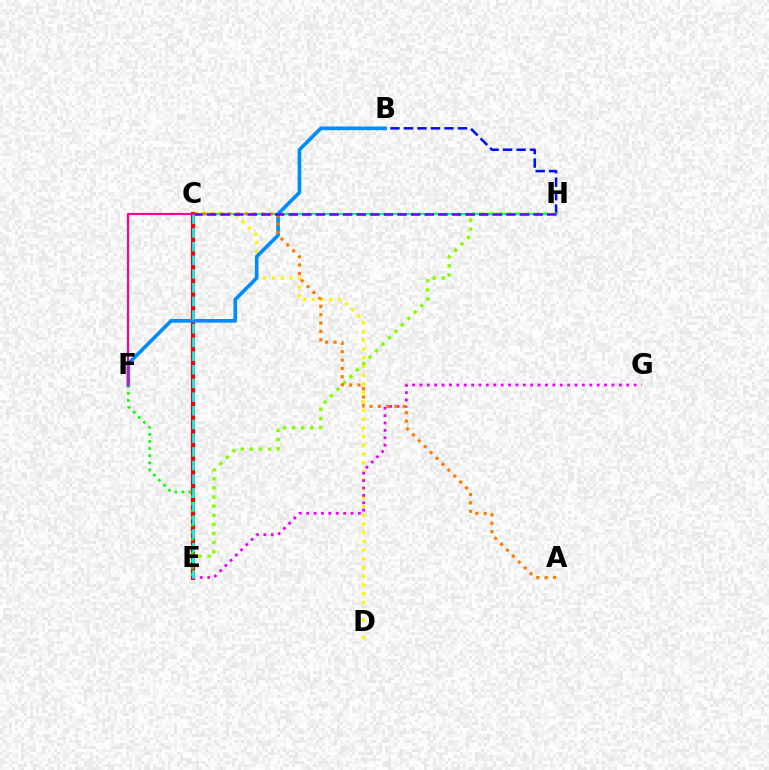{('B', 'H'): [{'color': '#0010ff', 'line_style': 'dashed', 'thickness': 1.83}], ('C', 'D'): [{'color': '#fcf500', 'line_style': 'dotted', 'thickness': 2.37}], ('E', 'H'): [{'color': '#84ff00', 'line_style': 'dotted', 'thickness': 2.47}], ('C', 'E'): [{'color': '#ff0000', 'line_style': 'solid', 'thickness': 2.95}, {'color': '#00fff6', 'line_style': 'dashed', 'thickness': 1.86}], ('C', 'H'): [{'color': '#00ff74', 'line_style': 'solid', 'thickness': 1.57}, {'color': '#7200ff', 'line_style': 'dashed', 'thickness': 1.85}], ('E', 'G'): [{'color': '#ee00ff', 'line_style': 'dotted', 'thickness': 2.01}], ('E', 'F'): [{'color': '#08ff00', 'line_style': 'dotted', 'thickness': 1.93}], ('B', 'F'): [{'color': '#008cff', 'line_style': 'solid', 'thickness': 2.63}], ('A', 'C'): [{'color': '#ff7c00', 'line_style': 'dotted', 'thickness': 2.27}], ('C', 'F'): [{'color': '#ff0094', 'line_style': 'solid', 'thickness': 1.54}]}